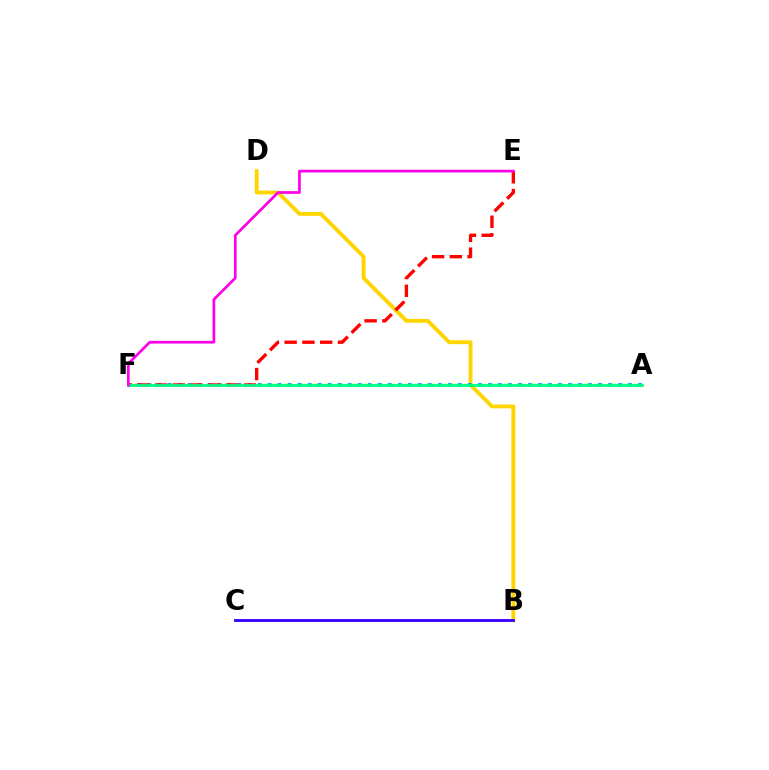{('B', 'D'): [{'color': '#ffd500', 'line_style': 'solid', 'thickness': 2.78}], ('A', 'F'): [{'color': '#4fff00', 'line_style': 'dashed', 'thickness': 1.76}, {'color': '#009eff', 'line_style': 'dotted', 'thickness': 2.72}, {'color': '#00ff86', 'line_style': 'solid', 'thickness': 1.99}], ('E', 'F'): [{'color': '#ff0000', 'line_style': 'dashed', 'thickness': 2.41}, {'color': '#ff00ed', 'line_style': 'solid', 'thickness': 1.94}], ('B', 'C'): [{'color': '#3700ff', 'line_style': 'solid', 'thickness': 2.05}]}